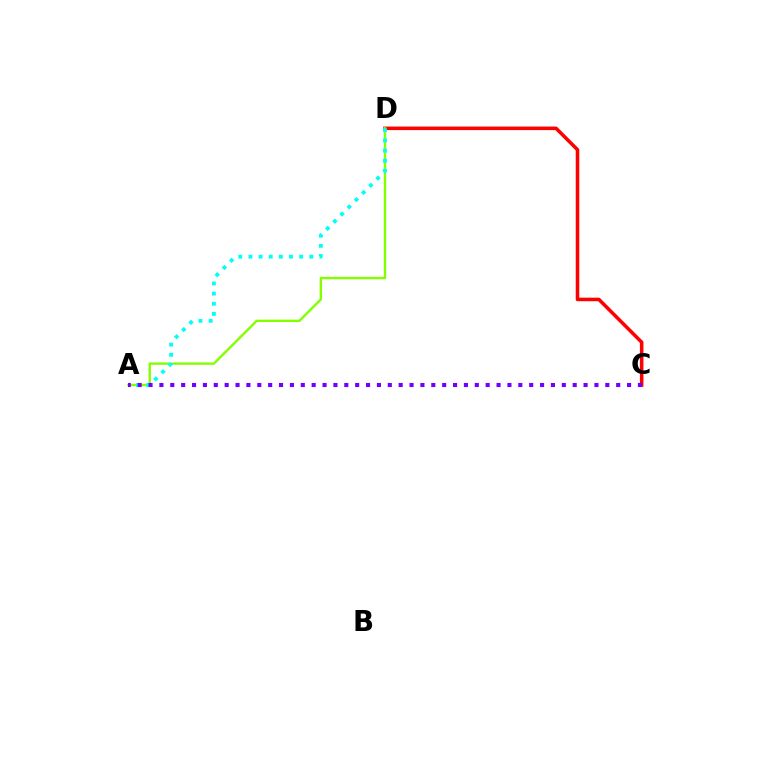{('C', 'D'): [{'color': '#ff0000', 'line_style': 'solid', 'thickness': 2.55}], ('A', 'D'): [{'color': '#84ff00', 'line_style': 'solid', 'thickness': 1.71}, {'color': '#00fff6', 'line_style': 'dotted', 'thickness': 2.76}], ('A', 'C'): [{'color': '#7200ff', 'line_style': 'dotted', 'thickness': 2.95}]}